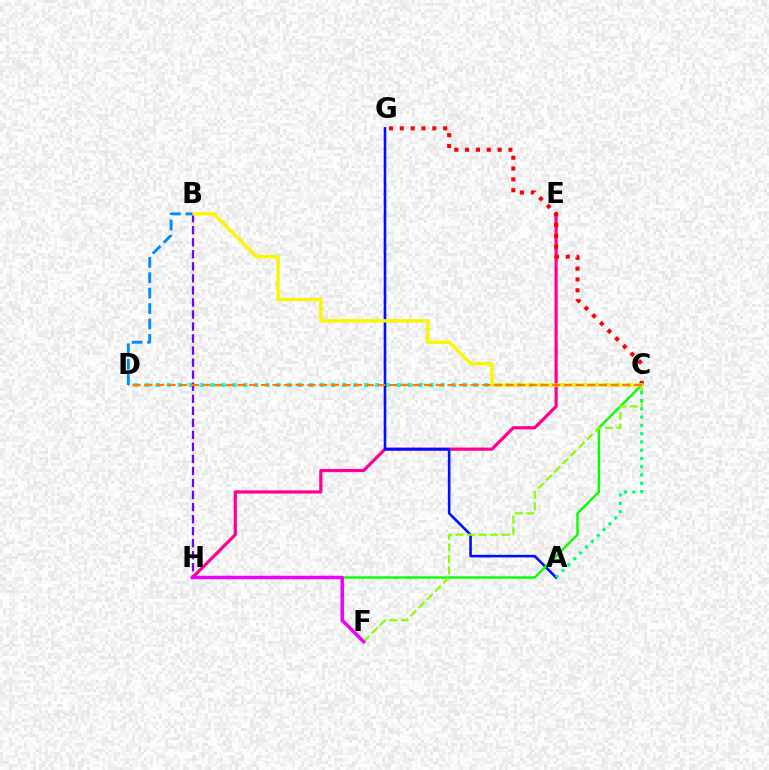{('C', 'D'): [{'color': '#00fff6', 'line_style': 'dotted', 'thickness': 2.98}, {'color': '#ff7c00', 'line_style': 'dashed', 'thickness': 1.58}], ('B', 'H'): [{'color': '#7200ff', 'line_style': 'dashed', 'thickness': 1.63}], ('E', 'H'): [{'color': '#ff0094', 'line_style': 'solid', 'thickness': 2.3}], ('A', 'G'): [{'color': '#0010ff', 'line_style': 'solid', 'thickness': 1.88}], ('C', 'G'): [{'color': '#ff0000', 'line_style': 'dotted', 'thickness': 2.94}], ('C', 'H'): [{'color': '#08ff00', 'line_style': 'solid', 'thickness': 1.72}], ('C', 'F'): [{'color': '#84ff00', 'line_style': 'dashed', 'thickness': 1.56}], ('B', 'C'): [{'color': '#fcf500', 'line_style': 'solid', 'thickness': 2.44}], ('A', 'C'): [{'color': '#00ff74', 'line_style': 'dotted', 'thickness': 2.25}], ('F', 'H'): [{'color': '#ee00ff', 'line_style': 'solid', 'thickness': 2.51}], ('B', 'D'): [{'color': '#008cff', 'line_style': 'dashed', 'thickness': 2.09}]}